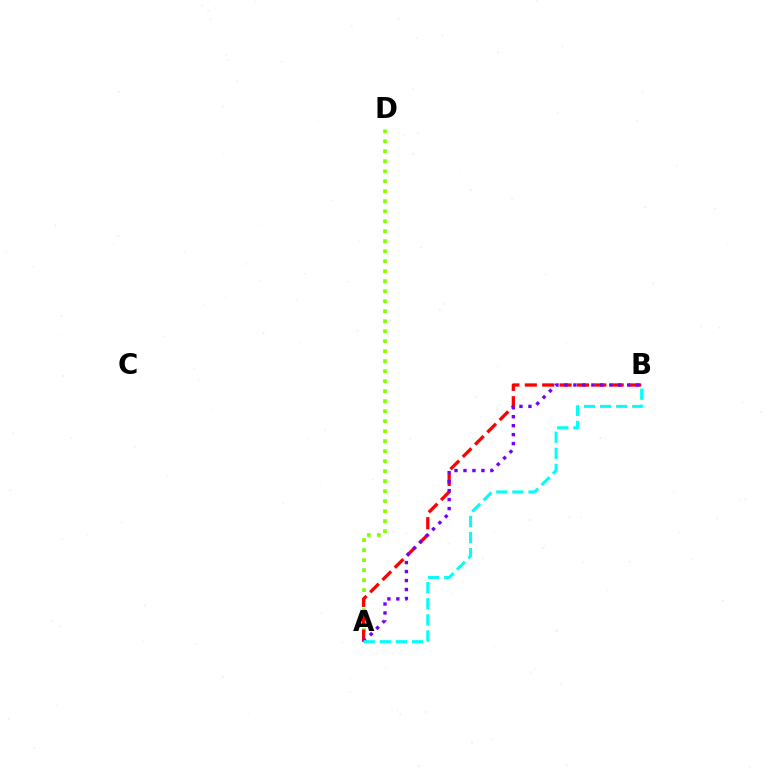{('A', 'D'): [{'color': '#84ff00', 'line_style': 'dotted', 'thickness': 2.72}], ('A', 'B'): [{'color': '#ff0000', 'line_style': 'dashed', 'thickness': 2.36}, {'color': '#7200ff', 'line_style': 'dotted', 'thickness': 2.44}, {'color': '#00fff6', 'line_style': 'dashed', 'thickness': 2.18}]}